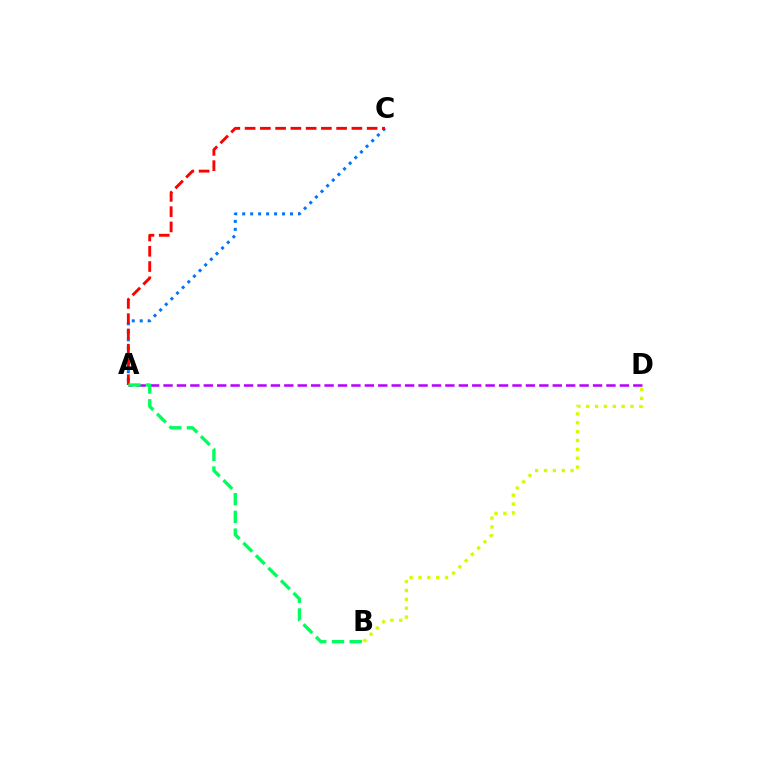{('A', 'C'): [{'color': '#0074ff', 'line_style': 'dotted', 'thickness': 2.16}, {'color': '#ff0000', 'line_style': 'dashed', 'thickness': 2.07}], ('B', 'D'): [{'color': '#d1ff00', 'line_style': 'dotted', 'thickness': 2.41}], ('A', 'D'): [{'color': '#b900ff', 'line_style': 'dashed', 'thickness': 1.82}], ('A', 'B'): [{'color': '#00ff5c', 'line_style': 'dashed', 'thickness': 2.41}]}